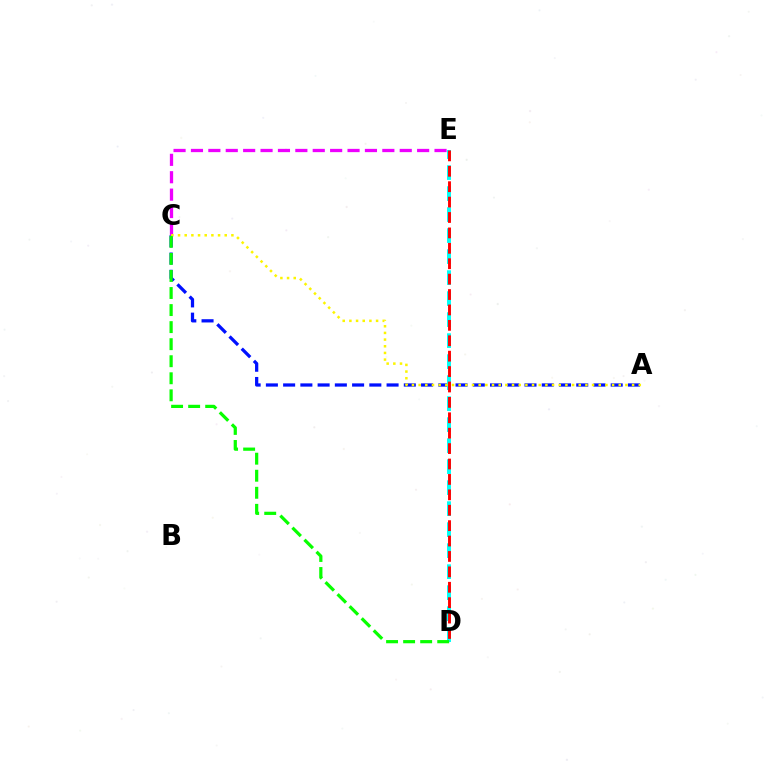{('A', 'C'): [{'color': '#0010ff', 'line_style': 'dashed', 'thickness': 2.34}, {'color': '#fcf500', 'line_style': 'dotted', 'thickness': 1.81}], ('D', 'E'): [{'color': '#00fff6', 'line_style': 'dashed', 'thickness': 2.85}, {'color': '#ff0000', 'line_style': 'dashed', 'thickness': 2.09}], ('C', 'E'): [{'color': '#ee00ff', 'line_style': 'dashed', 'thickness': 2.36}], ('C', 'D'): [{'color': '#08ff00', 'line_style': 'dashed', 'thickness': 2.32}]}